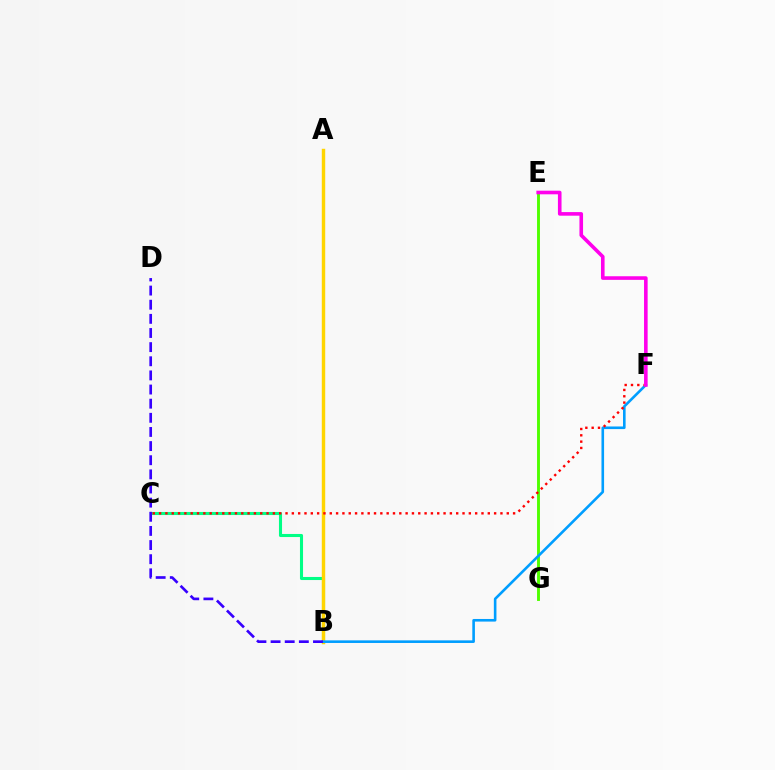{('B', 'C'): [{'color': '#00ff86', 'line_style': 'solid', 'thickness': 2.22}], ('E', 'G'): [{'color': '#4fff00', 'line_style': 'solid', 'thickness': 2.09}], ('A', 'B'): [{'color': '#ffd500', 'line_style': 'solid', 'thickness': 2.47}], ('B', 'F'): [{'color': '#009eff', 'line_style': 'solid', 'thickness': 1.88}], ('C', 'F'): [{'color': '#ff0000', 'line_style': 'dotted', 'thickness': 1.72}], ('B', 'D'): [{'color': '#3700ff', 'line_style': 'dashed', 'thickness': 1.92}], ('E', 'F'): [{'color': '#ff00ed', 'line_style': 'solid', 'thickness': 2.6}]}